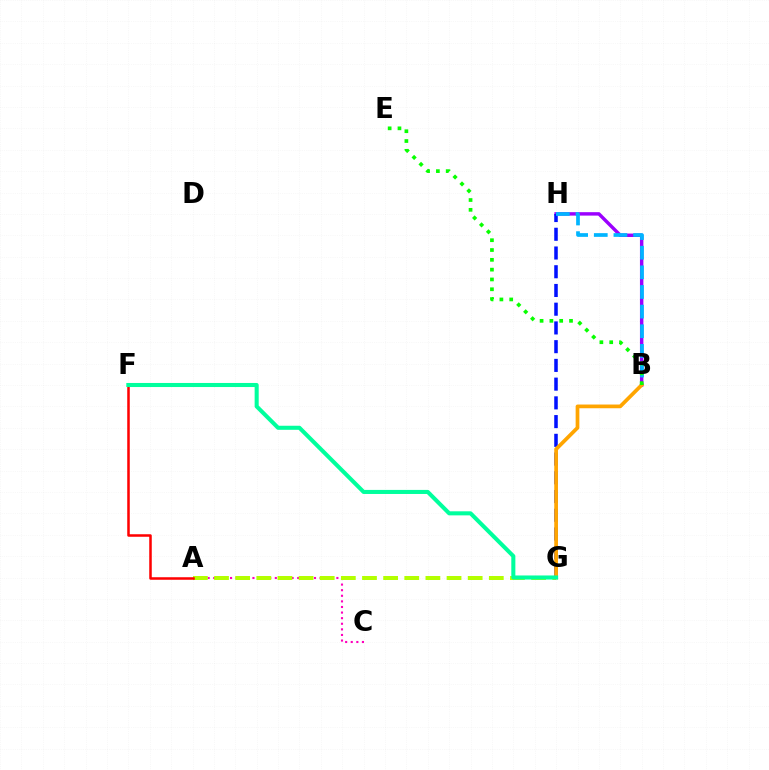{('B', 'H'): [{'color': '#9b00ff', 'line_style': 'solid', 'thickness': 2.47}, {'color': '#00b5ff', 'line_style': 'dashed', 'thickness': 2.67}], ('A', 'C'): [{'color': '#ff00bd', 'line_style': 'dotted', 'thickness': 1.52}], ('G', 'H'): [{'color': '#0010ff', 'line_style': 'dashed', 'thickness': 2.54}], ('A', 'G'): [{'color': '#b3ff00', 'line_style': 'dashed', 'thickness': 2.87}], ('A', 'F'): [{'color': '#ff0000', 'line_style': 'solid', 'thickness': 1.82}], ('B', 'G'): [{'color': '#ffa500', 'line_style': 'solid', 'thickness': 2.68}], ('B', 'E'): [{'color': '#08ff00', 'line_style': 'dotted', 'thickness': 2.67}], ('F', 'G'): [{'color': '#00ff9d', 'line_style': 'solid', 'thickness': 2.92}]}